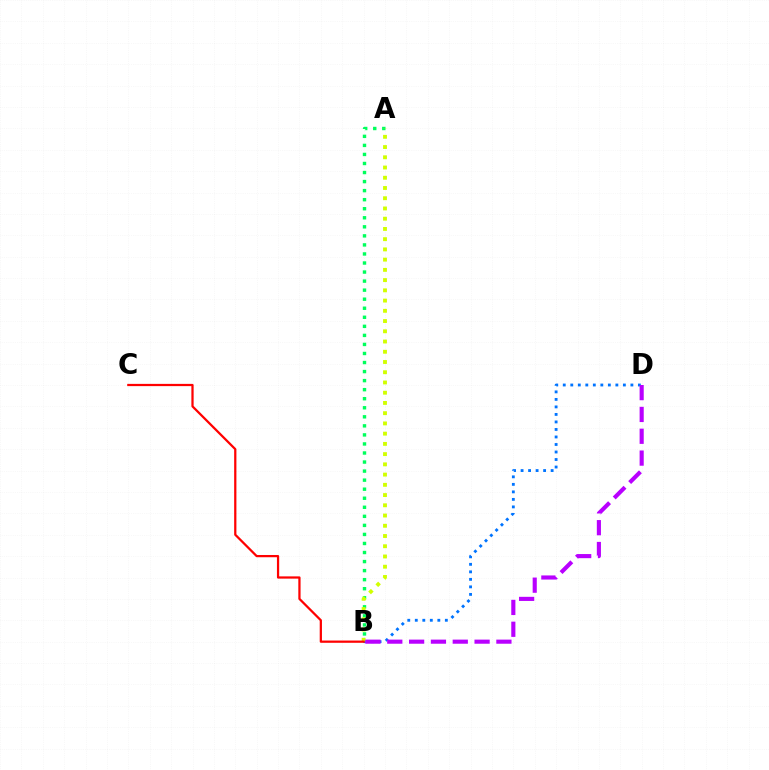{('A', 'B'): [{'color': '#00ff5c', 'line_style': 'dotted', 'thickness': 2.46}, {'color': '#d1ff00', 'line_style': 'dotted', 'thickness': 2.78}], ('B', 'D'): [{'color': '#0074ff', 'line_style': 'dotted', 'thickness': 2.04}, {'color': '#b900ff', 'line_style': 'dashed', 'thickness': 2.97}], ('B', 'C'): [{'color': '#ff0000', 'line_style': 'solid', 'thickness': 1.62}]}